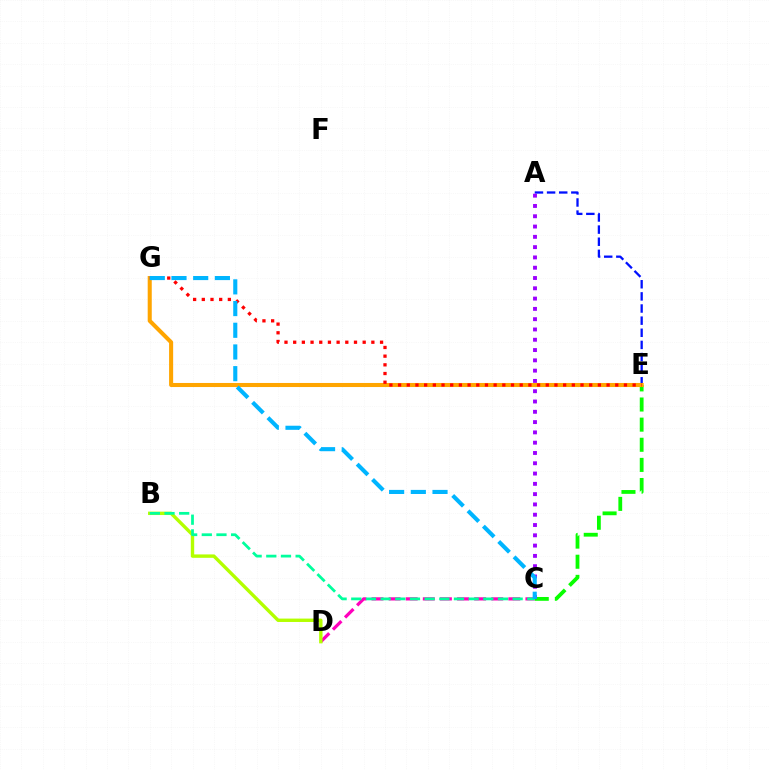{('A', 'E'): [{'color': '#0010ff', 'line_style': 'dashed', 'thickness': 1.65}], ('C', 'E'): [{'color': '#08ff00', 'line_style': 'dashed', 'thickness': 2.73}], ('E', 'G'): [{'color': '#ffa500', 'line_style': 'solid', 'thickness': 2.93}, {'color': '#ff0000', 'line_style': 'dotted', 'thickness': 2.36}], ('C', 'D'): [{'color': '#ff00bd', 'line_style': 'dashed', 'thickness': 2.32}], ('A', 'C'): [{'color': '#9b00ff', 'line_style': 'dotted', 'thickness': 2.8}], ('B', 'D'): [{'color': '#b3ff00', 'line_style': 'solid', 'thickness': 2.44}], ('B', 'C'): [{'color': '#00ff9d', 'line_style': 'dashed', 'thickness': 1.99}], ('C', 'G'): [{'color': '#00b5ff', 'line_style': 'dashed', 'thickness': 2.95}]}